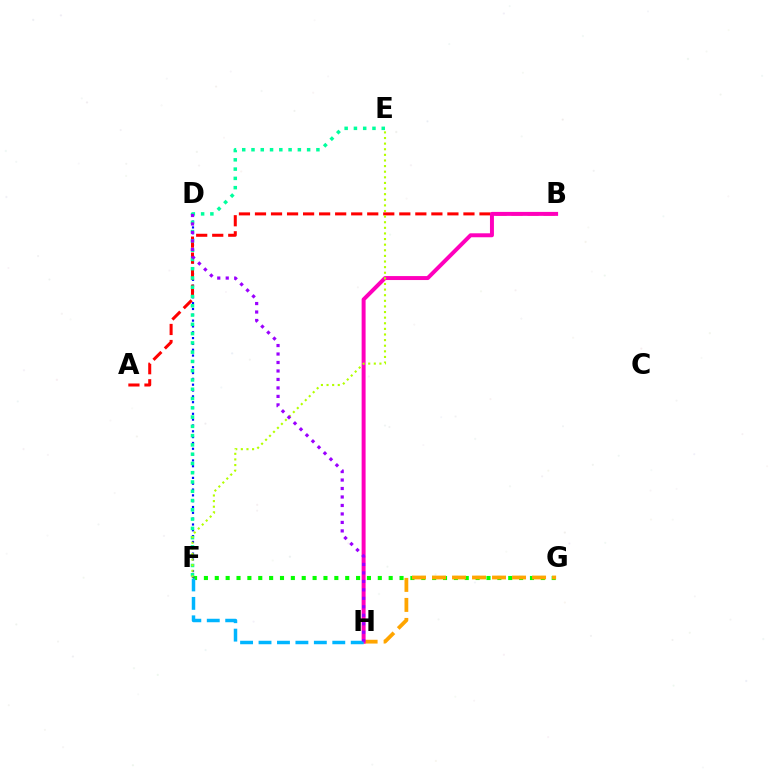{('F', 'G'): [{'color': '#08ff00', 'line_style': 'dotted', 'thickness': 2.95}], ('D', 'F'): [{'color': '#0010ff', 'line_style': 'dotted', 'thickness': 1.58}], ('A', 'B'): [{'color': '#ff0000', 'line_style': 'dashed', 'thickness': 2.18}], ('G', 'H'): [{'color': '#ffa500', 'line_style': 'dashed', 'thickness': 2.72}], ('E', 'F'): [{'color': '#00ff9d', 'line_style': 'dotted', 'thickness': 2.52}, {'color': '#b3ff00', 'line_style': 'dotted', 'thickness': 1.53}], ('B', 'H'): [{'color': '#ff00bd', 'line_style': 'solid', 'thickness': 2.85}], ('F', 'H'): [{'color': '#00b5ff', 'line_style': 'dashed', 'thickness': 2.51}], ('D', 'H'): [{'color': '#9b00ff', 'line_style': 'dotted', 'thickness': 2.3}]}